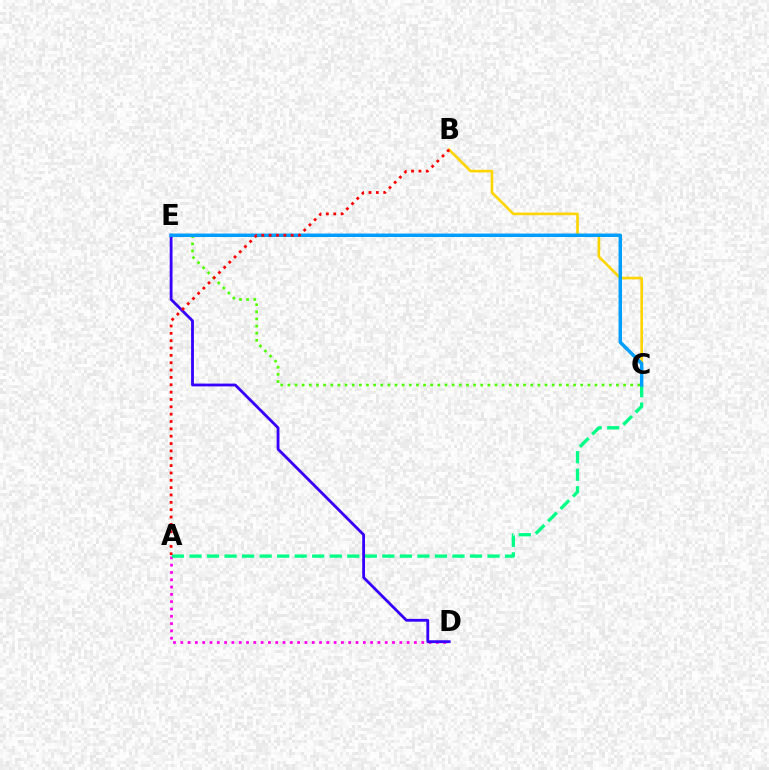{('B', 'C'): [{'color': '#ffd500', 'line_style': 'solid', 'thickness': 1.89}], ('A', 'D'): [{'color': '#ff00ed', 'line_style': 'dotted', 'thickness': 1.98}], ('A', 'C'): [{'color': '#00ff86', 'line_style': 'dashed', 'thickness': 2.38}], ('D', 'E'): [{'color': '#3700ff', 'line_style': 'solid', 'thickness': 2.02}], ('C', 'E'): [{'color': '#4fff00', 'line_style': 'dotted', 'thickness': 1.94}, {'color': '#009eff', 'line_style': 'solid', 'thickness': 2.5}], ('A', 'B'): [{'color': '#ff0000', 'line_style': 'dotted', 'thickness': 2.0}]}